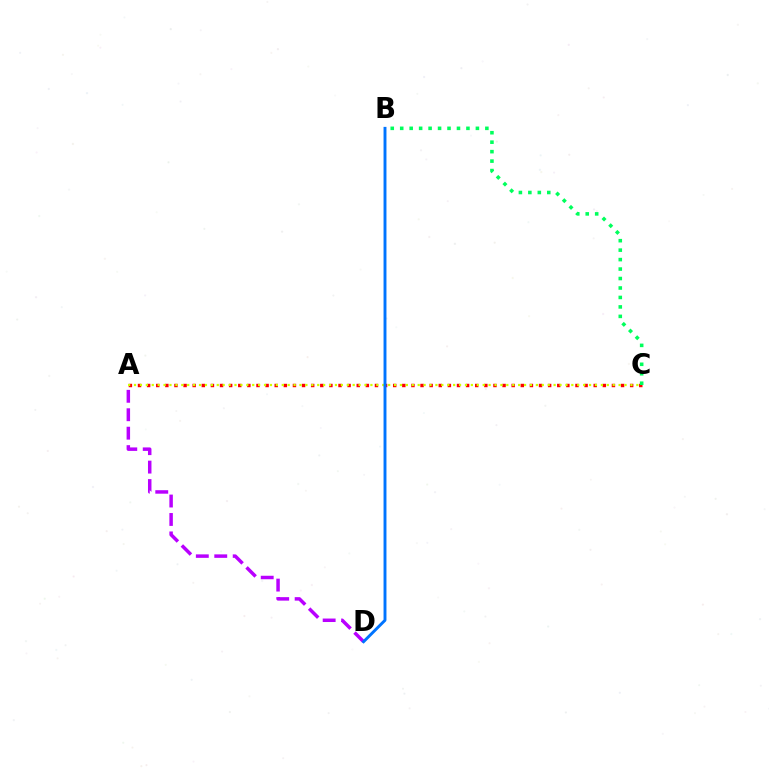{('A', 'C'): [{'color': '#ff0000', 'line_style': 'dotted', 'thickness': 2.48}, {'color': '#d1ff00', 'line_style': 'dotted', 'thickness': 1.61}], ('A', 'D'): [{'color': '#b900ff', 'line_style': 'dashed', 'thickness': 2.5}], ('B', 'C'): [{'color': '#00ff5c', 'line_style': 'dotted', 'thickness': 2.57}], ('B', 'D'): [{'color': '#0074ff', 'line_style': 'solid', 'thickness': 2.1}]}